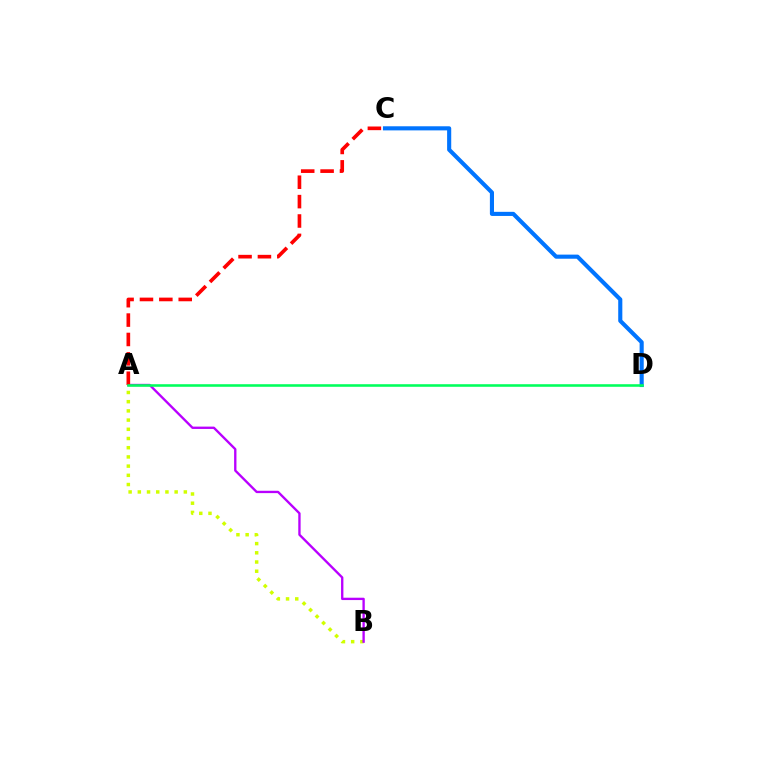{('C', 'D'): [{'color': '#0074ff', 'line_style': 'solid', 'thickness': 2.96}], ('A', 'B'): [{'color': '#d1ff00', 'line_style': 'dotted', 'thickness': 2.5}, {'color': '#b900ff', 'line_style': 'solid', 'thickness': 1.69}], ('A', 'C'): [{'color': '#ff0000', 'line_style': 'dashed', 'thickness': 2.63}], ('A', 'D'): [{'color': '#00ff5c', 'line_style': 'solid', 'thickness': 1.86}]}